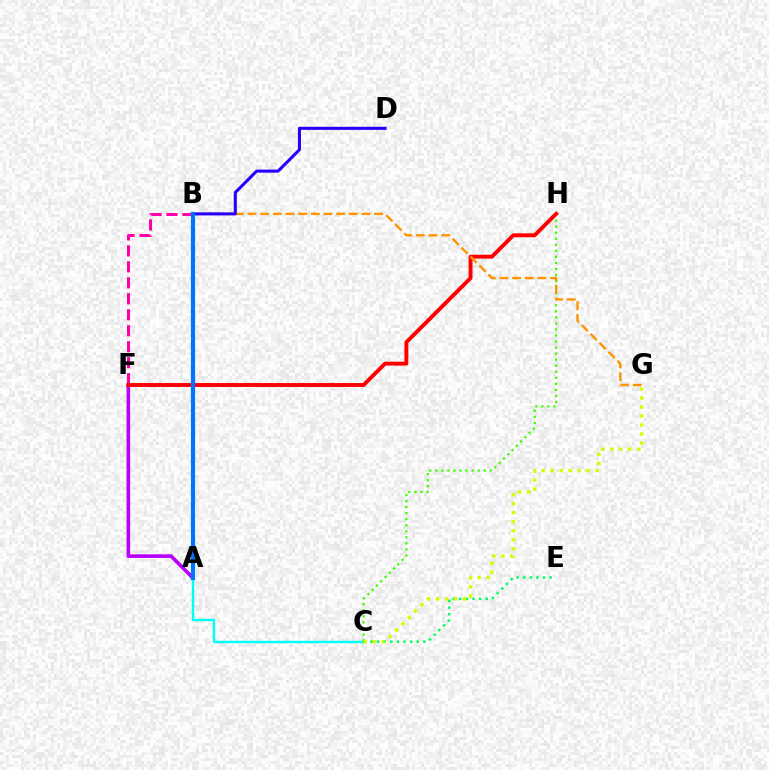{('A', 'F'): [{'color': '#b900ff', 'line_style': 'solid', 'thickness': 2.61}], ('A', 'C'): [{'color': '#00fff6', 'line_style': 'solid', 'thickness': 1.74}], ('C', 'E'): [{'color': '#00ff5c', 'line_style': 'dotted', 'thickness': 1.8}], ('C', 'H'): [{'color': '#3dff00', 'line_style': 'dotted', 'thickness': 1.64}], ('B', 'F'): [{'color': '#ff00ac', 'line_style': 'dashed', 'thickness': 2.17}], ('F', 'H'): [{'color': '#ff0000', 'line_style': 'solid', 'thickness': 2.81}], ('B', 'G'): [{'color': '#ff9400', 'line_style': 'dashed', 'thickness': 1.72}], ('B', 'D'): [{'color': '#2500ff', 'line_style': 'solid', 'thickness': 2.2}], ('A', 'B'): [{'color': '#0074ff', 'line_style': 'solid', 'thickness': 3.0}], ('C', 'G'): [{'color': '#d1ff00', 'line_style': 'dotted', 'thickness': 2.44}]}